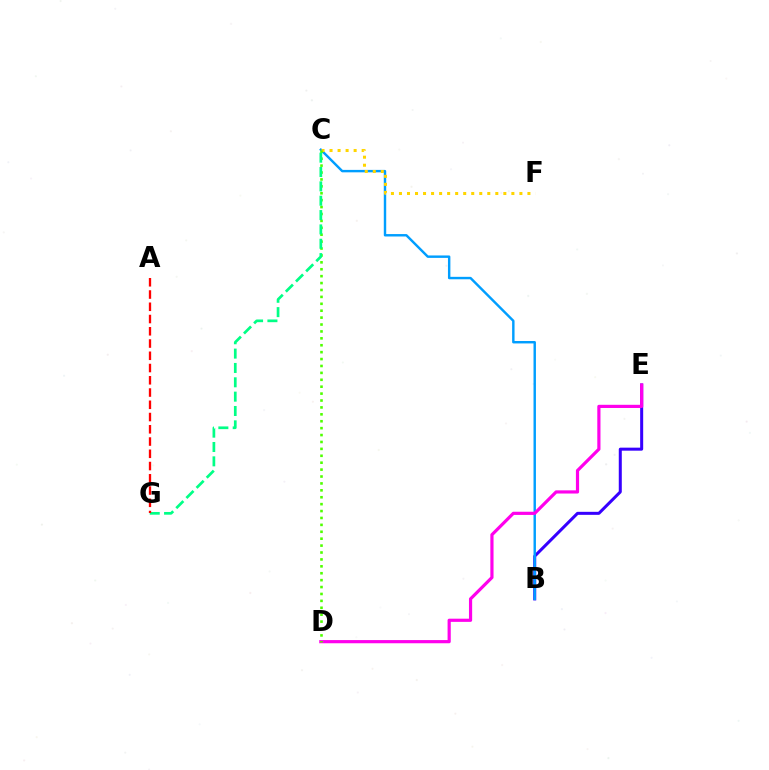{('B', 'E'): [{'color': '#3700ff', 'line_style': 'solid', 'thickness': 2.17}], ('B', 'C'): [{'color': '#009eff', 'line_style': 'solid', 'thickness': 1.75}], ('D', 'E'): [{'color': '#ff00ed', 'line_style': 'solid', 'thickness': 2.29}], ('C', 'F'): [{'color': '#ffd500', 'line_style': 'dotted', 'thickness': 2.18}], ('C', 'D'): [{'color': '#4fff00', 'line_style': 'dotted', 'thickness': 1.88}], ('C', 'G'): [{'color': '#00ff86', 'line_style': 'dashed', 'thickness': 1.95}], ('A', 'G'): [{'color': '#ff0000', 'line_style': 'dashed', 'thickness': 1.66}]}